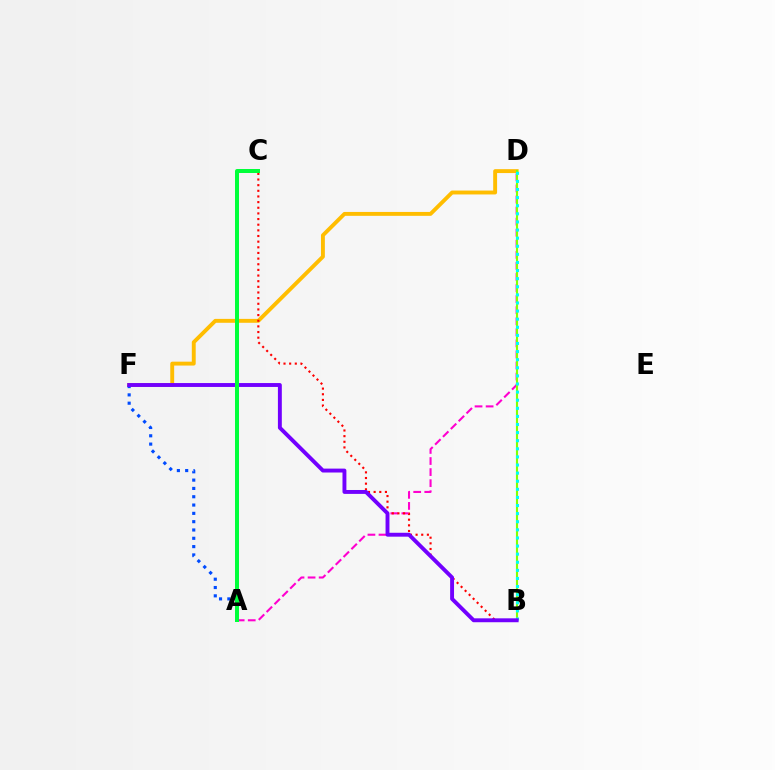{('D', 'F'): [{'color': '#ffbd00', 'line_style': 'solid', 'thickness': 2.8}], ('A', 'D'): [{'color': '#ff00cf', 'line_style': 'dashed', 'thickness': 1.5}], ('B', 'C'): [{'color': '#ff0000', 'line_style': 'dotted', 'thickness': 1.53}], ('B', 'D'): [{'color': '#84ff00', 'line_style': 'solid', 'thickness': 1.53}, {'color': '#00fff6', 'line_style': 'dotted', 'thickness': 2.2}], ('A', 'F'): [{'color': '#004bff', 'line_style': 'dotted', 'thickness': 2.26}], ('B', 'F'): [{'color': '#7200ff', 'line_style': 'solid', 'thickness': 2.81}], ('A', 'C'): [{'color': '#00ff39', 'line_style': 'solid', 'thickness': 2.87}]}